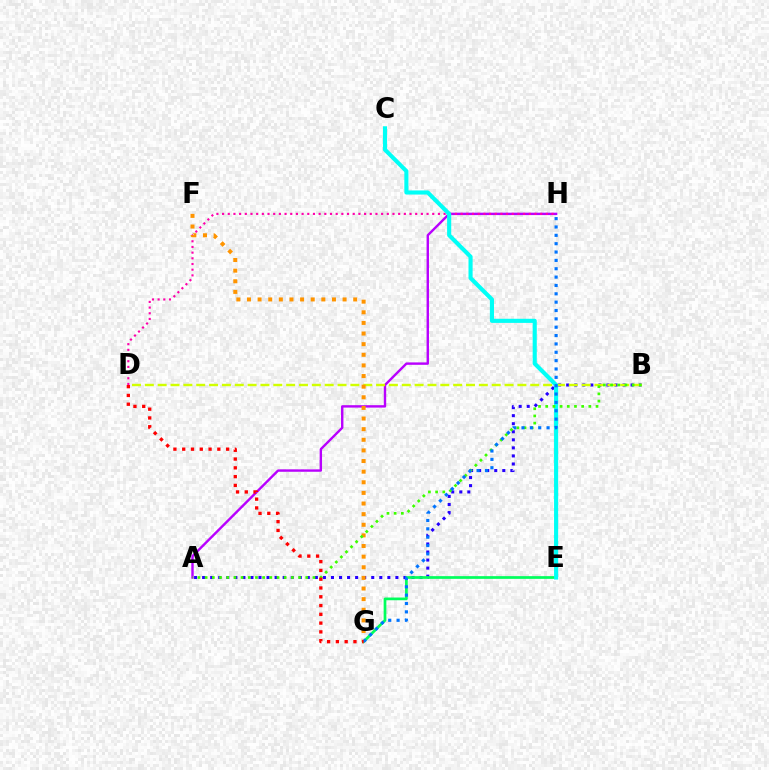{('A', 'B'): [{'color': '#2500ff', 'line_style': 'dotted', 'thickness': 2.19}, {'color': '#3dff00', 'line_style': 'dotted', 'thickness': 1.95}], ('A', 'H'): [{'color': '#b900ff', 'line_style': 'solid', 'thickness': 1.73}], ('E', 'G'): [{'color': '#00ff5c', 'line_style': 'solid', 'thickness': 1.95}], ('B', 'D'): [{'color': '#d1ff00', 'line_style': 'dashed', 'thickness': 1.75}], ('D', 'H'): [{'color': '#ff00ac', 'line_style': 'dotted', 'thickness': 1.54}], ('C', 'E'): [{'color': '#00fff6', 'line_style': 'solid', 'thickness': 2.96}], ('F', 'G'): [{'color': '#ff9400', 'line_style': 'dotted', 'thickness': 2.89}], ('G', 'H'): [{'color': '#0074ff', 'line_style': 'dotted', 'thickness': 2.27}], ('D', 'G'): [{'color': '#ff0000', 'line_style': 'dotted', 'thickness': 2.39}]}